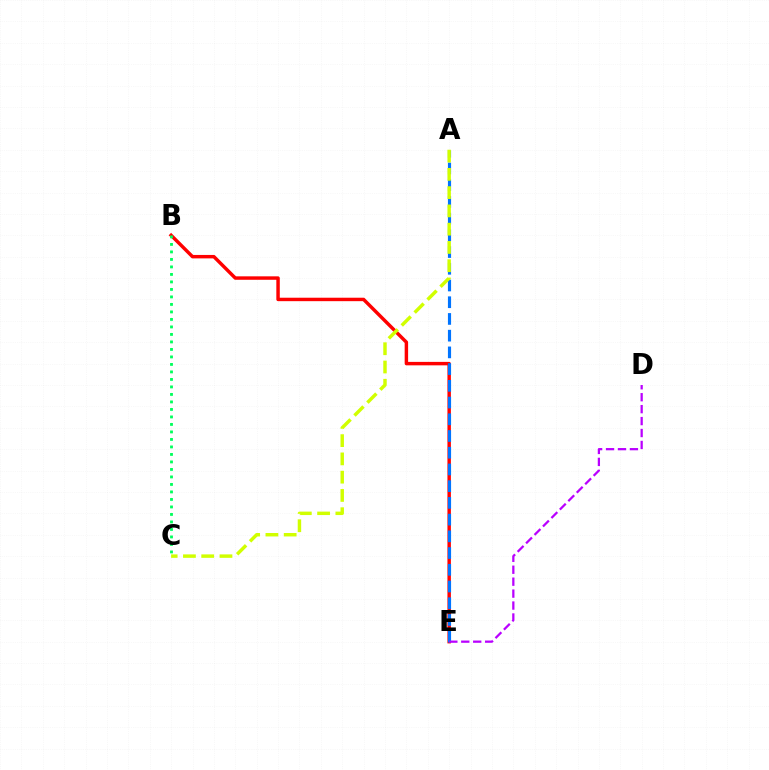{('B', 'E'): [{'color': '#ff0000', 'line_style': 'solid', 'thickness': 2.48}], ('A', 'E'): [{'color': '#0074ff', 'line_style': 'dashed', 'thickness': 2.27}], ('A', 'C'): [{'color': '#d1ff00', 'line_style': 'dashed', 'thickness': 2.48}], ('D', 'E'): [{'color': '#b900ff', 'line_style': 'dashed', 'thickness': 1.62}], ('B', 'C'): [{'color': '#00ff5c', 'line_style': 'dotted', 'thickness': 2.04}]}